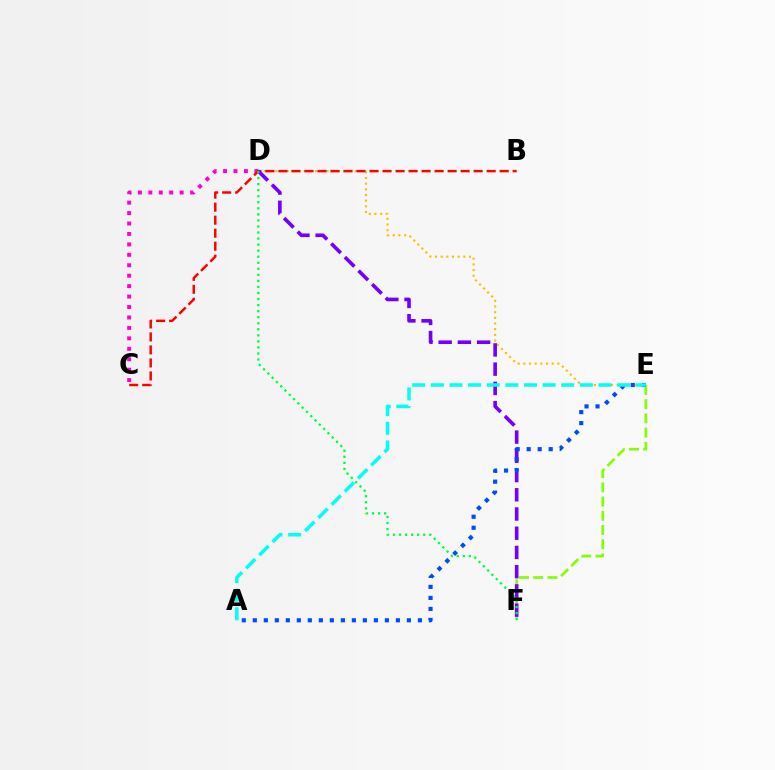{('C', 'D'): [{'color': '#ff00cf', 'line_style': 'dotted', 'thickness': 2.84}], ('D', 'E'): [{'color': '#ffbd00', 'line_style': 'dotted', 'thickness': 1.54}], ('B', 'C'): [{'color': '#ff0000', 'line_style': 'dashed', 'thickness': 1.77}], ('E', 'F'): [{'color': '#84ff00', 'line_style': 'dashed', 'thickness': 1.93}], ('D', 'F'): [{'color': '#7200ff', 'line_style': 'dashed', 'thickness': 2.61}, {'color': '#00ff39', 'line_style': 'dotted', 'thickness': 1.64}], ('A', 'E'): [{'color': '#004bff', 'line_style': 'dotted', 'thickness': 2.99}, {'color': '#00fff6', 'line_style': 'dashed', 'thickness': 2.53}]}